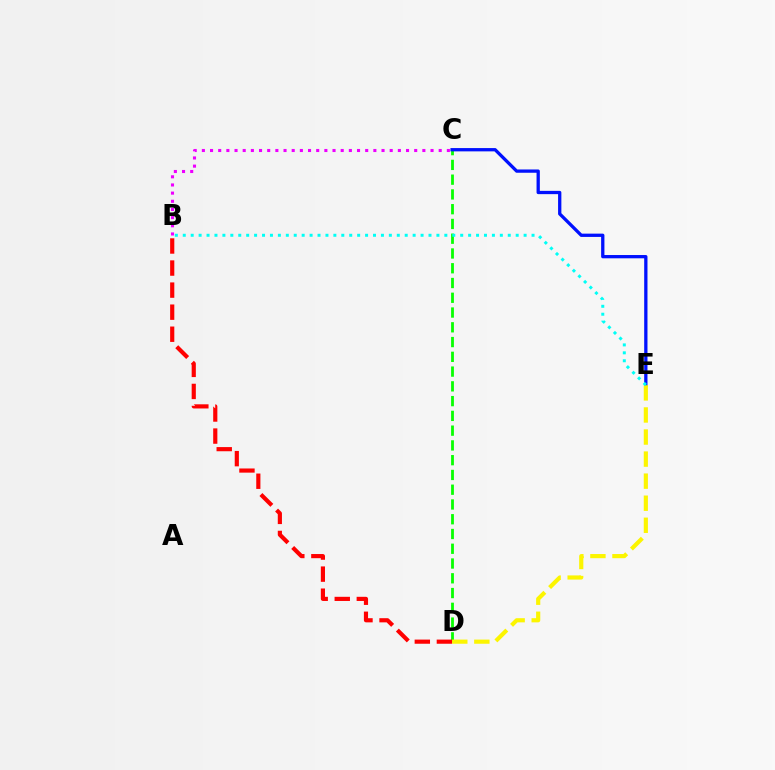{('C', 'D'): [{'color': '#08ff00', 'line_style': 'dashed', 'thickness': 2.01}], ('C', 'E'): [{'color': '#0010ff', 'line_style': 'solid', 'thickness': 2.37}], ('B', 'C'): [{'color': '#ee00ff', 'line_style': 'dotted', 'thickness': 2.22}], ('B', 'D'): [{'color': '#ff0000', 'line_style': 'dashed', 'thickness': 3.0}], ('D', 'E'): [{'color': '#fcf500', 'line_style': 'dashed', 'thickness': 3.0}], ('B', 'E'): [{'color': '#00fff6', 'line_style': 'dotted', 'thickness': 2.15}]}